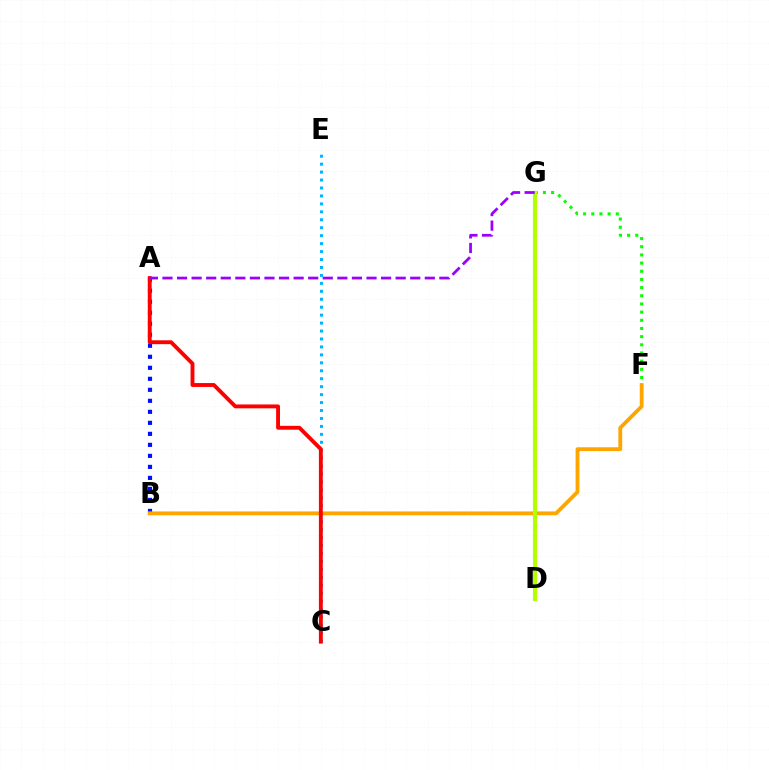{('A', 'B'): [{'color': '#0010ff', 'line_style': 'dotted', 'thickness': 2.99}], ('C', 'E'): [{'color': '#00b5ff', 'line_style': 'dotted', 'thickness': 2.16}], ('F', 'G'): [{'color': '#08ff00', 'line_style': 'dotted', 'thickness': 2.22}], ('D', 'G'): [{'color': '#ff00bd', 'line_style': 'solid', 'thickness': 1.77}, {'color': '#00ff9d', 'line_style': 'solid', 'thickness': 1.91}, {'color': '#b3ff00', 'line_style': 'solid', 'thickness': 2.98}], ('B', 'F'): [{'color': '#ffa500', 'line_style': 'solid', 'thickness': 2.74}], ('A', 'C'): [{'color': '#ff0000', 'line_style': 'solid', 'thickness': 2.79}], ('A', 'G'): [{'color': '#9b00ff', 'line_style': 'dashed', 'thickness': 1.98}]}